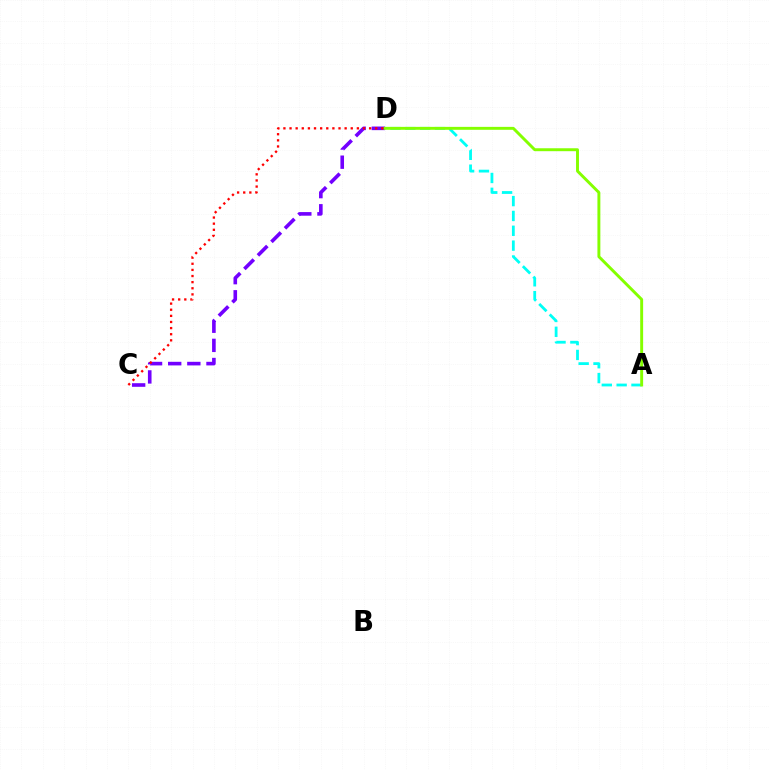{('A', 'D'): [{'color': '#00fff6', 'line_style': 'dashed', 'thickness': 2.02}, {'color': '#84ff00', 'line_style': 'solid', 'thickness': 2.11}], ('C', 'D'): [{'color': '#7200ff', 'line_style': 'dashed', 'thickness': 2.6}, {'color': '#ff0000', 'line_style': 'dotted', 'thickness': 1.66}]}